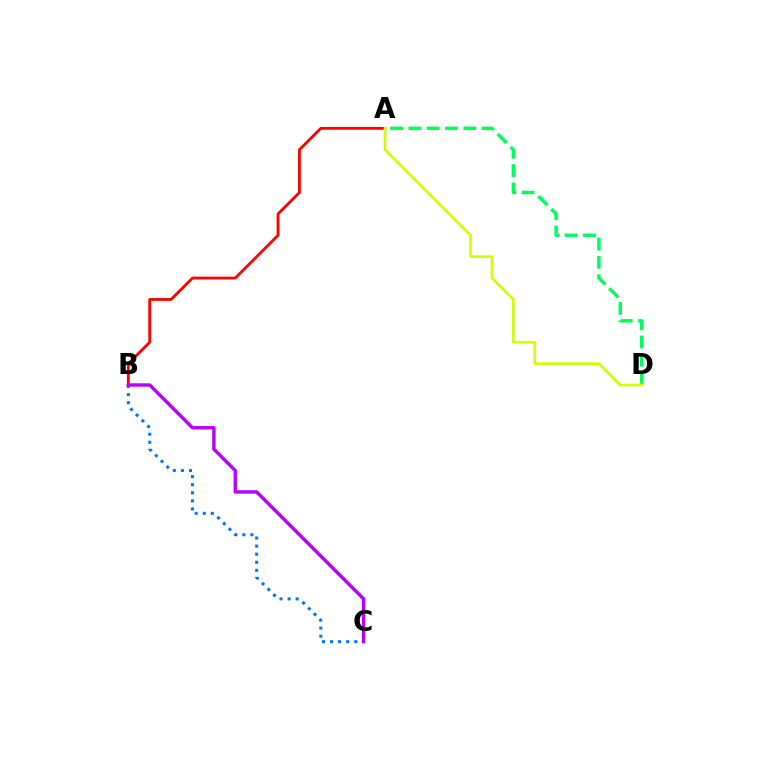{('B', 'C'): [{'color': '#0074ff', 'line_style': 'dotted', 'thickness': 2.19}, {'color': '#b900ff', 'line_style': 'solid', 'thickness': 2.46}], ('A', 'B'): [{'color': '#ff0000', 'line_style': 'solid', 'thickness': 2.02}], ('A', 'D'): [{'color': '#00ff5c', 'line_style': 'dashed', 'thickness': 2.49}, {'color': '#d1ff00', 'line_style': 'solid', 'thickness': 1.92}]}